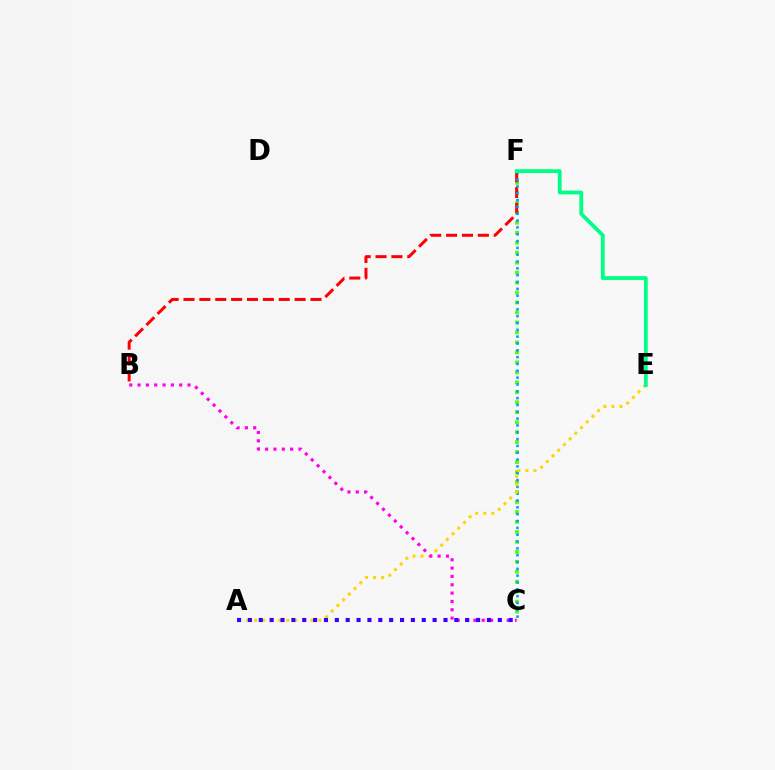{('C', 'F'): [{'color': '#4fff00', 'line_style': 'dotted', 'thickness': 2.71}, {'color': '#009eff', 'line_style': 'dotted', 'thickness': 1.86}], ('B', 'F'): [{'color': '#ff0000', 'line_style': 'dashed', 'thickness': 2.16}], ('A', 'E'): [{'color': '#ffd500', 'line_style': 'dotted', 'thickness': 2.18}], ('E', 'F'): [{'color': '#00ff86', 'line_style': 'solid', 'thickness': 2.74}], ('B', 'C'): [{'color': '#ff00ed', 'line_style': 'dotted', 'thickness': 2.26}], ('A', 'C'): [{'color': '#3700ff', 'line_style': 'dotted', 'thickness': 2.95}]}